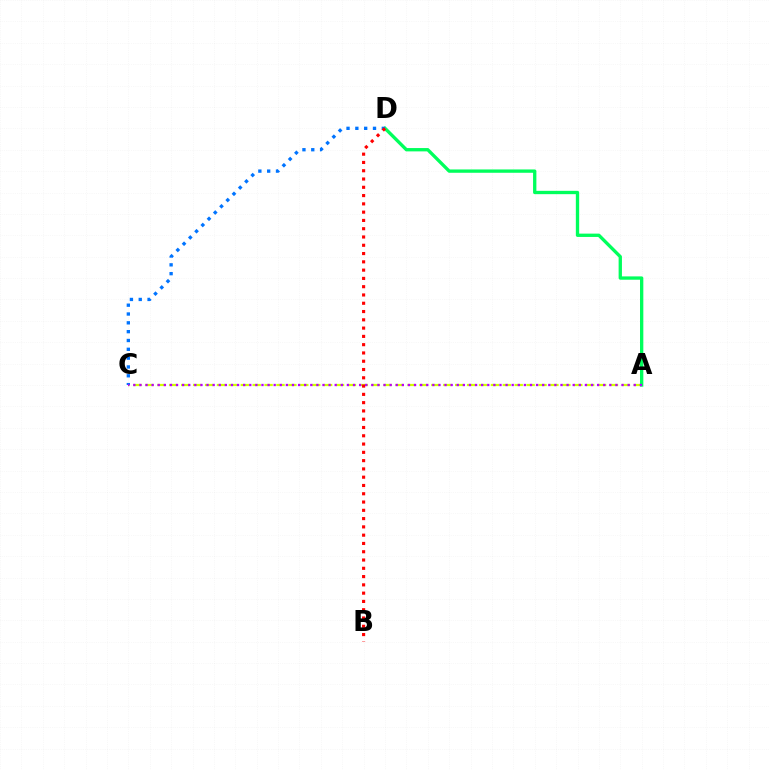{('A', 'C'): [{'color': '#d1ff00', 'line_style': 'dashed', 'thickness': 1.62}, {'color': '#b900ff', 'line_style': 'dotted', 'thickness': 1.66}], ('A', 'D'): [{'color': '#00ff5c', 'line_style': 'solid', 'thickness': 2.39}], ('C', 'D'): [{'color': '#0074ff', 'line_style': 'dotted', 'thickness': 2.4}], ('B', 'D'): [{'color': '#ff0000', 'line_style': 'dotted', 'thickness': 2.25}]}